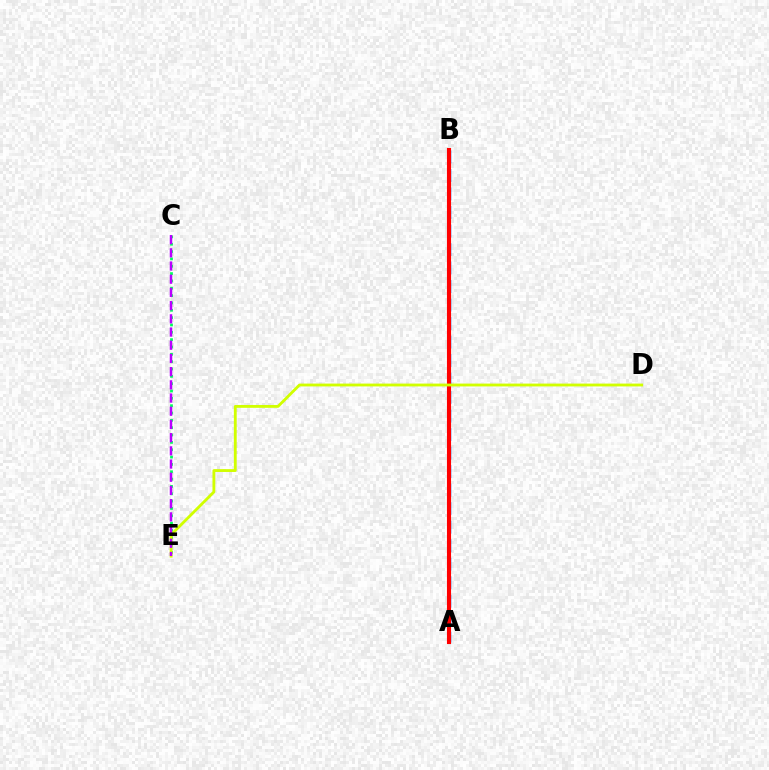{('A', 'B'): [{'color': '#0074ff', 'line_style': 'dashed', 'thickness': 2.51}, {'color': '#ff0000', 'line_style': 'solid', 'thickness': 2.95}], ('C', 'E'): [{'color': '#00ff5c', 'line_style': 'dotted', 'thickness': 1.99}, {'color': '#b900ff', 'line_style': 'dashed', 'thickness': 1.79}], ('D', 'E'): [{'color': '#d1ff00', 'line_style': 'solid', 'thickness': 2.04}]}